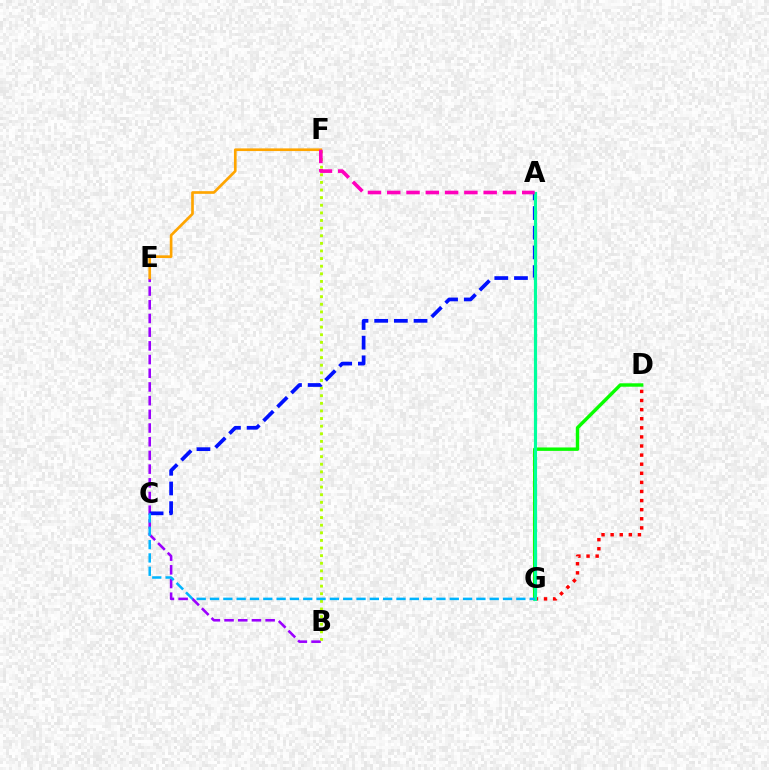{('B', 'E'): [{'color': '#9b00ff', 'line_style': 'dashed', 'thickness': 1.86}], ('B', 'F'): [{'color': '#b3ff00', 'line_style': 'dotted', 'thickness': 2.07}], ('D', 'G'): [{'color': '#ff0000', 'line_style': 'dotted', 'thickness': 2.47}, {'color': '#08ff00', 'line_style': 'solid', 'thickness': 2.46}], ('A', 'C'): [{'color': '#0010ff', 'line_style': 'dashed', 'thickness': 2.67}], ('E', 'F'): [{'color': '#ffa500', 'line_style': 'solid', 'thickness': 1.92}], ('A', 'G'): [{'color': '#00ff9d', 'line_style': 'solid', 'thickness': 2.28}], ('C', 'G'): [{'color': '#00b5ff', 'line_style': 'dashed', 'thickness': 1.81}], ('A', 'F'): [{'color': '#ff00bd', 'line_style': 'dashed', 'thickness': 2.62}]}